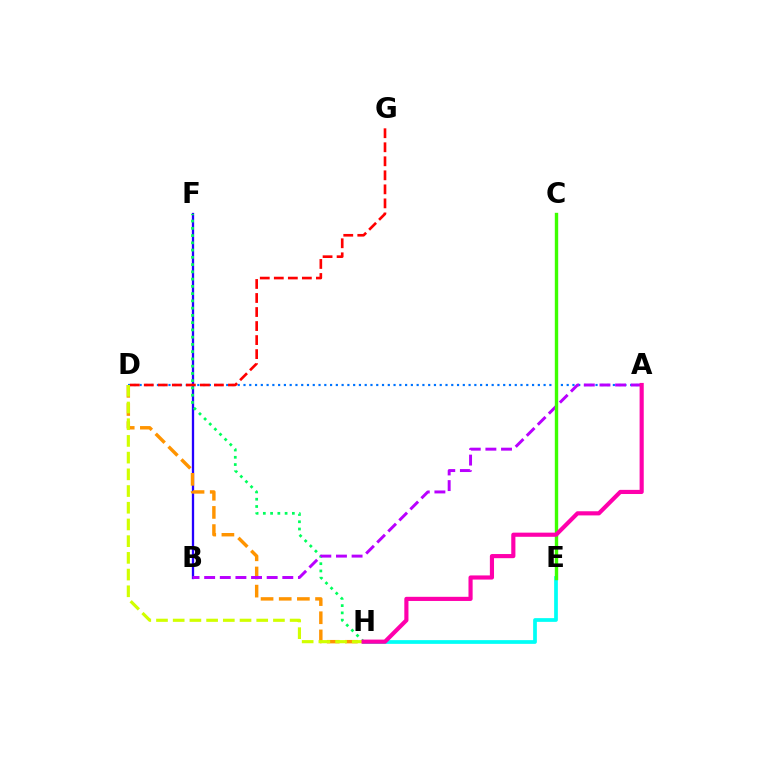{('B', 'F'): [{'color': '#2500ff', 'line_style': 'solid', 'thickness': 1.66}], ('A', 'D'): [{'color': '#0074ff', 'line_style': 'dotted', 'thickness': 1.57}], ('E', 'H'): [{'color': '#00fff6', 'line_style': 'solid', 'thickness': 2.68}], ('D', 'H'): [{'color': '#ff9400', 'line_style': 'dashed', 'thickness': 2.47}, {'color': '#d1ff00', 'line_style': 'dashed', 'thickness': 2.27}], ('D', 'G'): [{'color': '#ff0000', 'line_style': 'dashed', 'thickness': 1.91}], ('F', 'H'): [{'color': '#00ff5c', 'line_style': 'dotted', 'thickness': 1.97}], ('A', 'B'): [{'color': '#b900ff', 'line_style': 'dashed', 'thickness': 2.12}], ('C', 'E'): [{'color': '#3dff00', 'line_style': 'solid', 'thickness': 2.44}], ('A', 'H'): [{'color': '#ff00ac', 'line_style': 'solid', 'thickness': 2.98}]}